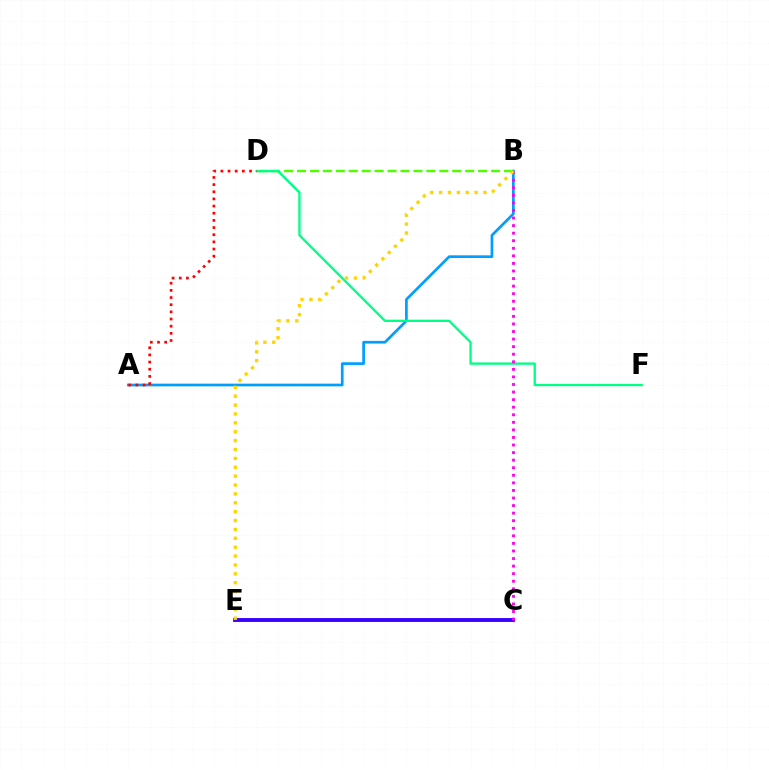{('B', 'D'): [{'color': '#4fff00', 'line_style': 'dashed', 'thickness': 1.76}], ('C', 'E'): [{'color': '#3700ff', 'line_style': 'solid', 'thickness': 2.79}], ('A', 'B'): [{'color': '#009eff', 'line_style': 'solid', 'thickness': 1.94}], ('D', 'F'): [{'color': '#00ff86', 'line_style': 'solid', 'thickness': 1.68}], ('B', 'C'): [{'color': '#ff00ed', 'line_style': 'dotted', 'thickness': 2.06}], ('B', 'E'): [{'color': '#ffd500', 'line_style': 'dotted', 'thickness': 2.41}], ('A', 'D'): [{'color': '#ff0000', 'line_style': 'dotted', 'thickness': 1.95}]}